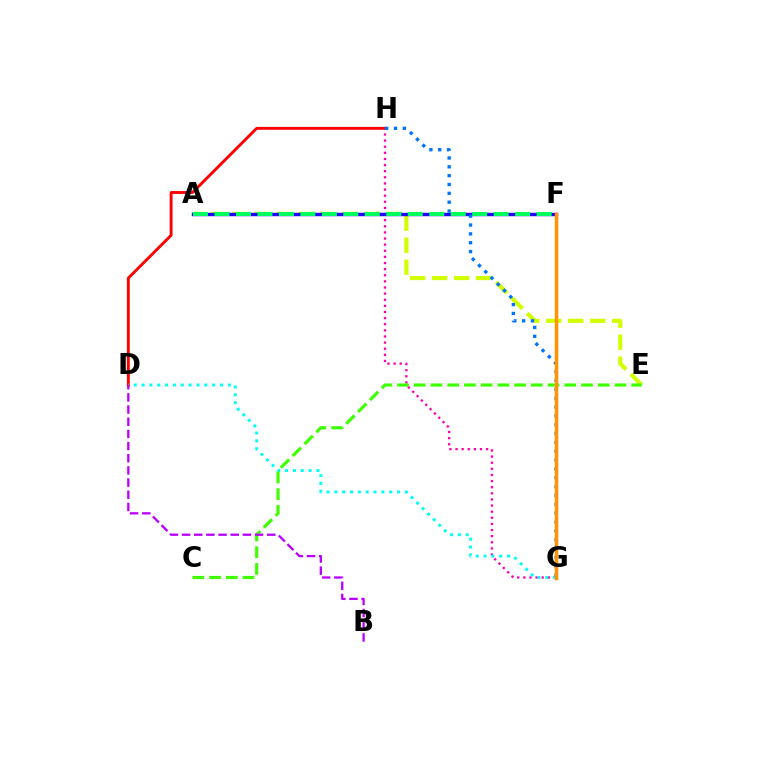{('A', 'E'): [{'color': '#d1ff00', 'line_style': 'dashed', 'thickness': 2.99}], ('G', 'H'): [{'color': '#ff00ac', 'line_style': 'dotted', 'thickness': 1.66}, {'color': '#0074ff', 'line_style': 'dotted', 'thickness': 2.4}], ('A', 'F'): [{'color': '#2500ff', 'line_style': 'solid', 'thickness': 2.46}, {'color': '#00ff5c', 'line_style': 'dashed', 'thickness': 2.92}], ('D', 'H'): [{'color': '#ff0000', 'line_style': 'solid', 'thickness': 2.08}], ('D', 'G'): [{'color': '#00fff6', 'line_style': 'dotted', 'thickness': 2.13}], ('C', 'E'): [{'color': '#3dff00', 'line_style': 'dashed', 'thickness': 2.27}], ('F', 'G'): [{'color': '#ff9400', 'line_style': 'solid', 'thickness': 2.51}], ('B', 'D'): [{'color': '#b900ff', 'line_style': 'dashed', 'thickness': 1.65}]}